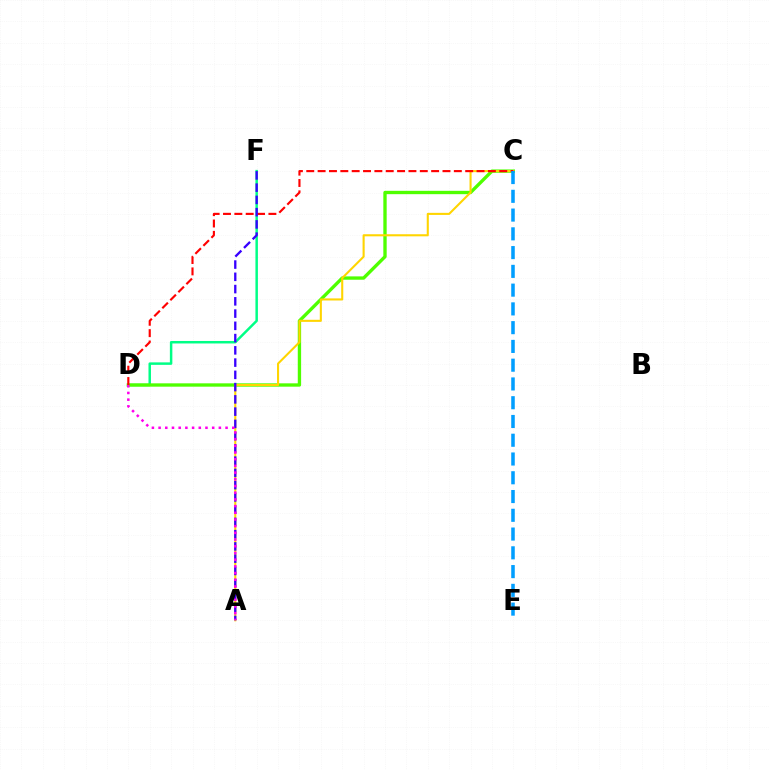{('D', 'F'): [{'color': '#00ff86', 'line_style': 'solid', 'thickness': 1.79}], ('C', 'D'): [{'color': '#4fff00', 'line_style': 'solid', 'thickness': 2.41}, {'color': '#ff0000', 'line_style': 'dashed', 'thickness': 1.54}], ('A', 'C'): [{'color': '#ffd500', 'line_style': 'solid', 'thickness': 1.5}], ('A', 'F'): [{'color': '#3700ff', 'line_style': 'dashed', 'thickness': 1.66}], ('A', 'D'): [{'color': '#ff00ed', 'line_style': 'dotted', 'thickness': 1.82}], ('C', 'E'): [{'color': '#009eff', 'line_style': 'dashed', 'thickness': 2.55}]}